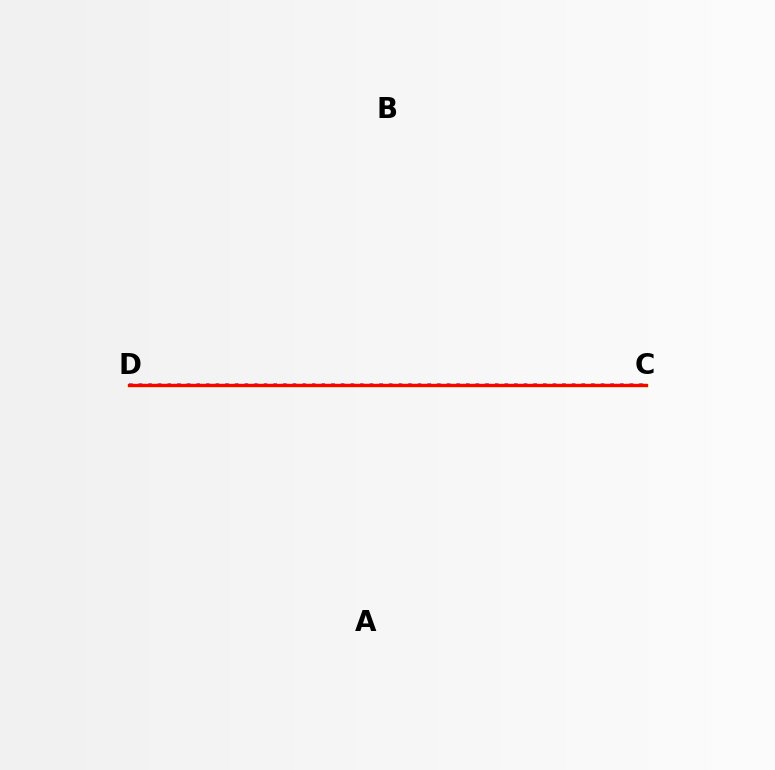{('C', 'D'): [{'color': '#b900ff', 'line_style': 'dotted', 'thickness': 2.62}, {'color': '#0074ff', 'line_style': 'dashed', 'thickness': 1.62}, {'color': '#00ff5c', 'line_style': 'dotted', 'thickness': 1.54}, {'color': '#d1ff00', 'line_style': 'solid', 'thickness': 2.48}, {'color': '#ff0000', 'line_style': 'solid', 'thickness': 2.33}]}